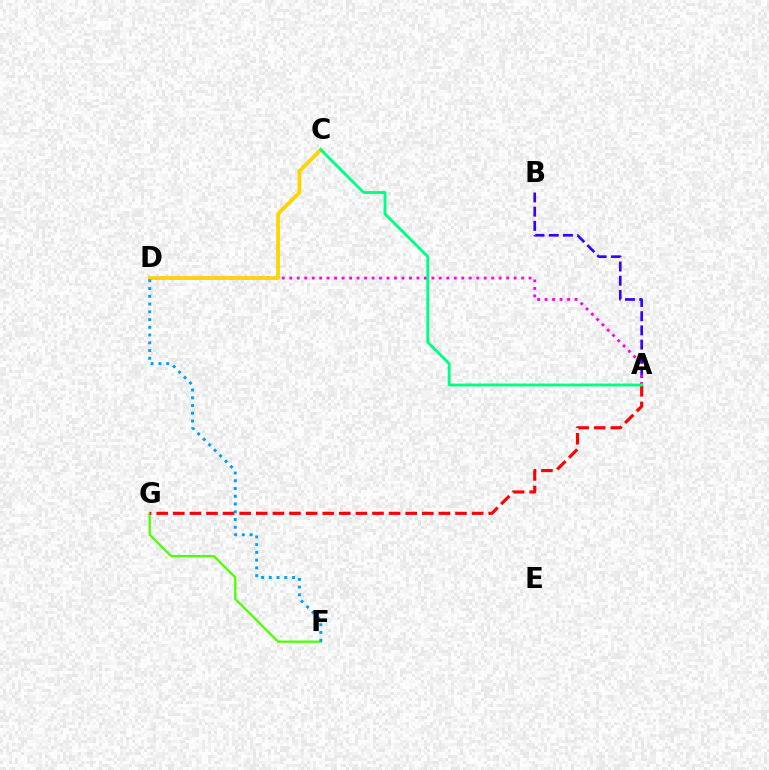{('A', 'B'): [{'color': '#3700ff', 'line_style': 'dashed', 'thickness': 1.93}], ('F', 'G'): [{'color': '#4fff00', 'line_style': 'solid', 'thickness': 1.65}], ('A', 'G'): [{'color': '#ff0000', 'line_style': 'dashed', 'thickness': 2.26}], ('A', 'D'): [{'color': '#ff00ed', 'line_style': 'dotted', 'thickness': 2.03}], ('C', 'D'): [{'color': '#ffd500', 'line_style': 'solid', 'thickness': 2.71}], ('D', 'F'): [{'color': '#009eff', 'line_style': 'dotted', 'thickness': 2.11}], ('A', 'C'): [{'color': '#00ff86', 'line_style': 'solid', 'thickness': 2.08}]}